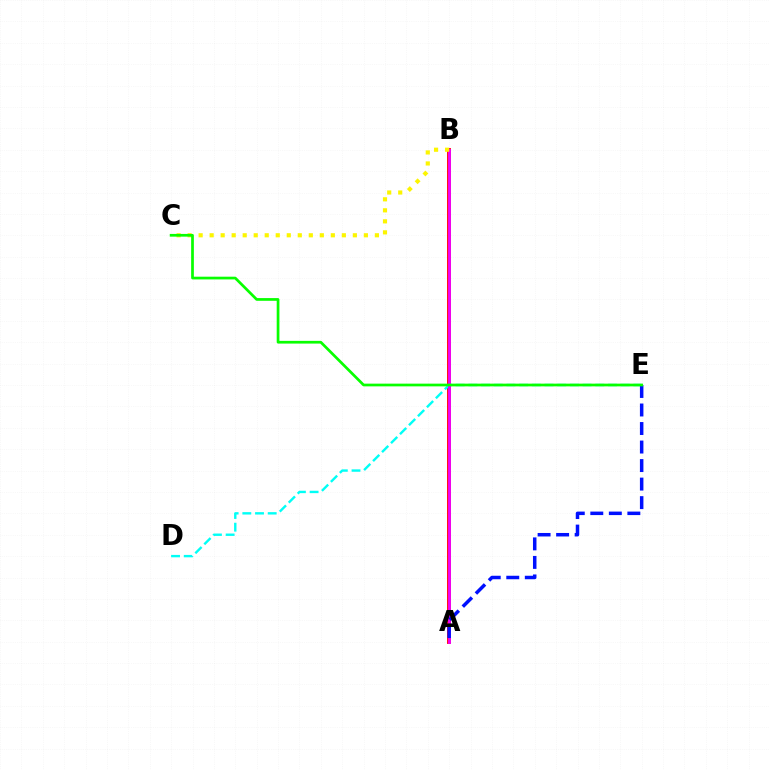{('A', 'B'): [{'color': '#ff0000', 'line_style': 'solid', 'thickness': 2.76}, {'color': '#ee00ff', 'line_style': 'solid', 'thickness': 2.04}], ('D', 'E'): [{'color': '#00fff6', 'line_style': 'dashed', 'thickness': 1.72}], ('B', 'C'): [{'color': '#fcf500', 'line_style': 'dotted', 'thickness': 2.99}], ('A', 'E'): [{'color': '#0010ff', 'line_style': 'dashed', 'thickness': 2.52}], ('C', 'E'): [{'color': '#08ff00', 'line_style': 'solid', 'thickness': 1.96}]}